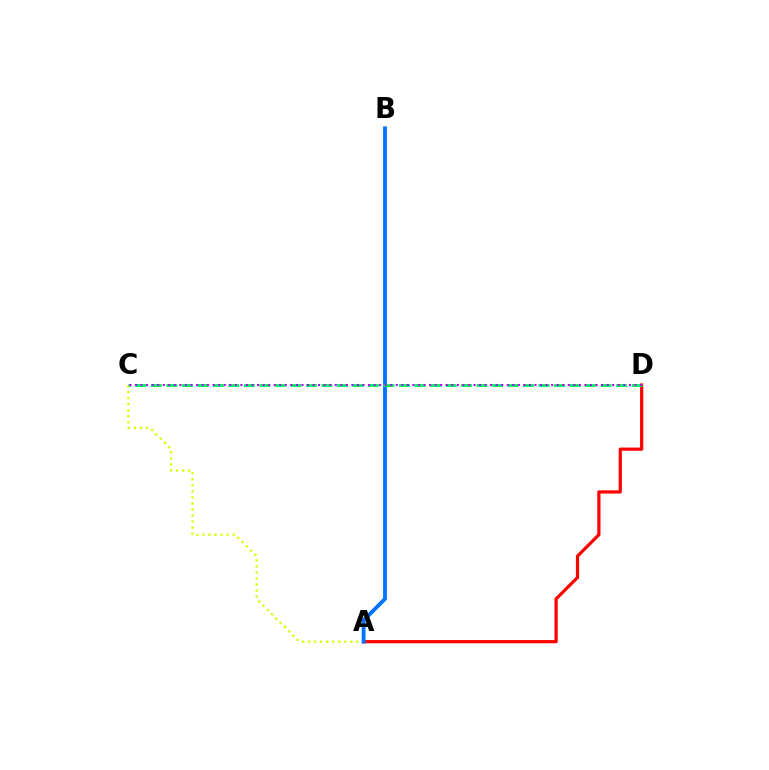{('A', 'D'): [{'color': '#ff0000', 'line_style': 'solid', 'thickness': 2.3}], ('A', 'C'): [{'color': '#d1ff00', 'line_style': 'dotted', 'thickness': 1.64}], ('A', 'B'): [{'color': '#0074ff', 'line_style': 'solid', 'thickness': 2.77}], ('C', 'D'): [{'color': '#00ff5c', 'line_style': 'dashed', 'thickness': 2.11}, {'color': '#b900ff', 'line_style': 'dotted', 'thickness': 1.51}]}